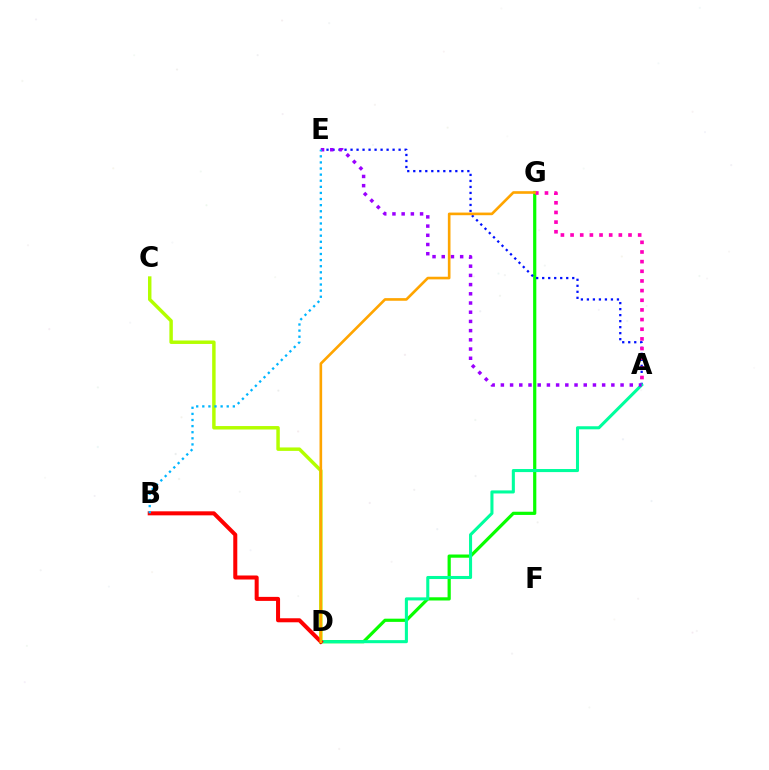{('C', 'D'): [{'color': '#b3ff00', 'line_style': 'solid', 'thickness': 2.49}], ('D', 'G'): [{'color': '#08ff00', 'line_style': 'solid', 'thickness': 2.31}, {'color': '#ffa500', 'line_style': 'solid', 'thickness': 1.9}], ('A', 'E'): [{'color': '#0010ff', 'line_style': 'dotted', 'thickness': 1.63}, {'color': '#9b00ff', 'line_style': 'dotted', 'thickness': 2.5}], ('A', 'D'): [{'color': '#00ff9d', 'line_style': 'solid', 'thickness': 2.21}], ('B', 'D'): [{'color': '#ff0000', 'line_style': 'solid', 'thickness': 2.9}], ('A', 'G'): [{'color': '#ff00bd', 'line_style': 'dotted', 'thickness': 2.62}], ('B', 'E'): [{'color': '#00b5ff', 'line_style': 'dotted', 'thickness': 1.66}]}